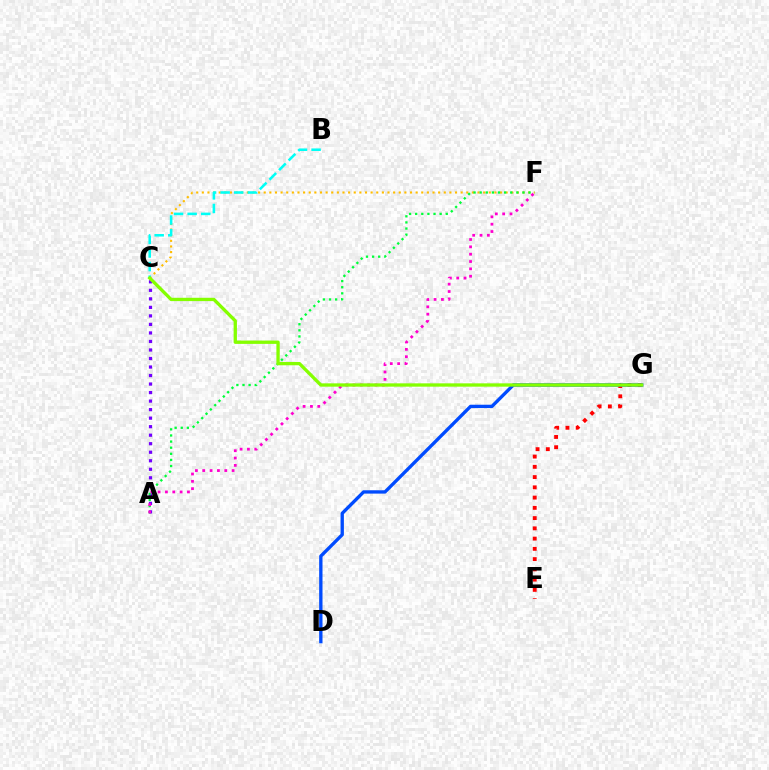{('C', 'F'): [{'color': '#ffbd00', 'line_style': 'dotted', 'thickness': 1.53}], ('A', 'C'): [{'color': '#7200ff', 'line_style': 'dotted', 'thickness': 2.32}], ('A', 'F'): [{'color': '#00ff39', 'line_style': 'dotted', 'thickness': 1.66}, {'color': '#ff00cf', 'line_style': 'dotted', 'thickness': 1.99}], ('E', 'G'): [{'color': '#ff0000', 'line_style': 'dotted', 'thickness': 2.79}], ('D', 'G'): [{'color': '#004bff', 'line_style': 'solid', 'thickness': 2.4}], ('B', 'C'): [{'color': '#00fff6', 'line_style': 'dashed', 'thickness': 1.85}], ('C', 'G'): [{'color': '#84ff00', 'line_style': 'solid', 'thickness': 2.39}]}